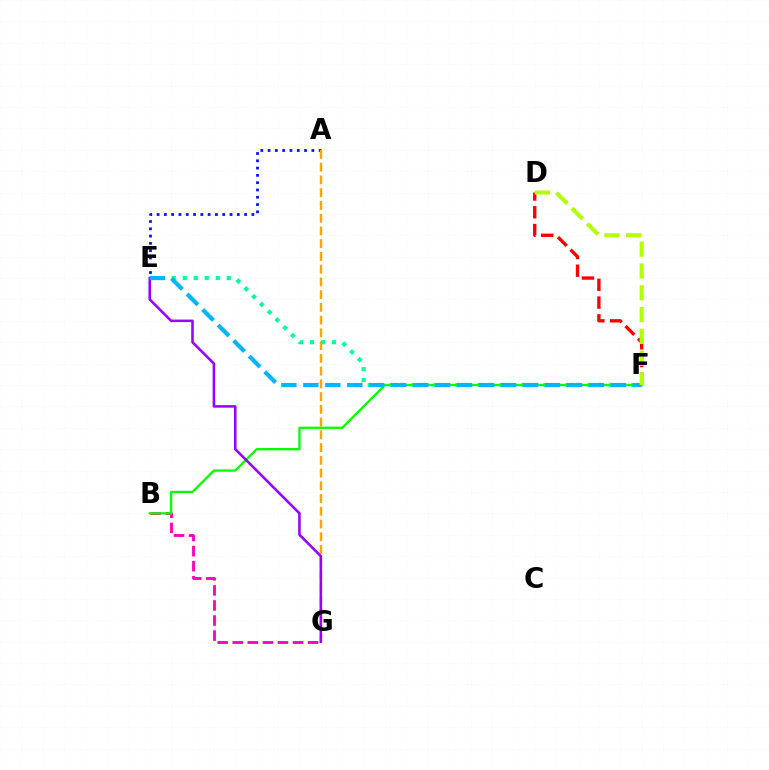{('B', 'G'): [{'color': '#ff00bd', 'line_style': 'dashed', 'thickness': 2.05}], ('A', 'E'): [{'color': '#0010ff', 'line_style': 'dotted', 'thickness': 1.98}], ('A', 'G'): [{'color': '#ffa500', 'line_style': 'dashed', 'thickness': 1.73}], ('E', 'F'): [{'color': '#00ff9d', 'line_style': 'dotted', 'thickness': 2.99}, {'color': '#00b5ff', 'line_style': 'dashed', 'thickness': 2.98}], ('D', 'F'): [{'color': '#ff0000', 'line_style': 'dashed', 'thickness': 2.41}, {'color': '#b3ff00', 'line_style': 'dashed', 'thickness': 2.96}], ('B', 'F'): [{'color': '#08ff00', 'line_style': 'solid', 'thickness': 1.66}], ('E', 'G'): [{'color': '#9b00ff', 'line_style': 'solid', 'thickness': 1.84}]}